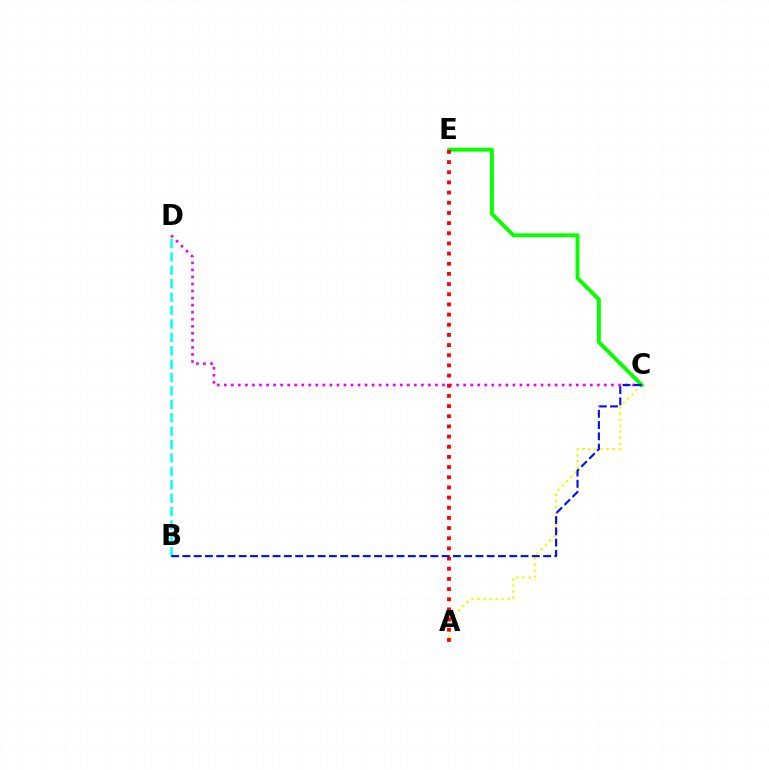{('B', 'D'): [{'color': '#00fff6', 'line_style': 'dashed', 'thickness': 1.82}], ('A', 'C'): [{'color': '#fcf500', 'line_style': 'dotted', 'thickness': 1.64}], ('C', 'D'): [{'color': '#ee00ff', 'line_style': 'dotted', 'thickness': 1.91}], ('C', 'E'): [{'color': '#08ff00', 'line_style': 'solid', 'thickness': 2.8}], ('A', 'E'): [{'color': '#ff0000', 'line_style': 'dotted', 'thickness': 2.76}], ('B', 'C'): [{'color': '#0010ff', 'line_style': 'dashed', 'thickness': 1.53}]}